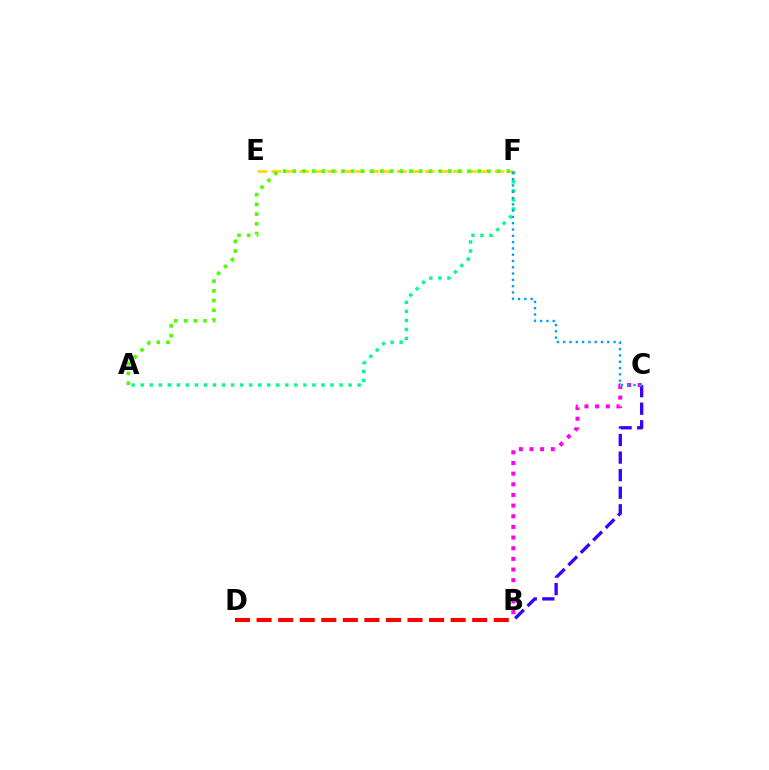{('B', 'C'): [{'color': '#3700ff', 'line_style': 'dashed', 'thickness': 2.39}, {'color': '#ff00ed', 'line_style': 'dotted', 'thickness': 2.89}], ('A', 'F'): [{'color': '#00ff86', 'line_style': 'dotted', 'thickness': 2.46}, {'color': '#4fff00', 'line_style': 'dotted', 'thickness': 2.64}], ('B', 'D'): [{'color': '#ff0000', 'line_style': 'dashed', 'thickness': 2.93}], ('E', 'F'): [{'color': '#ffd500', 'line_style': 'dashed', 'thickness': 1.9}], ('C', 'F'): [{'color': '#009eff', 'line_style': 'dotted', 'thickness': 1.71}]}